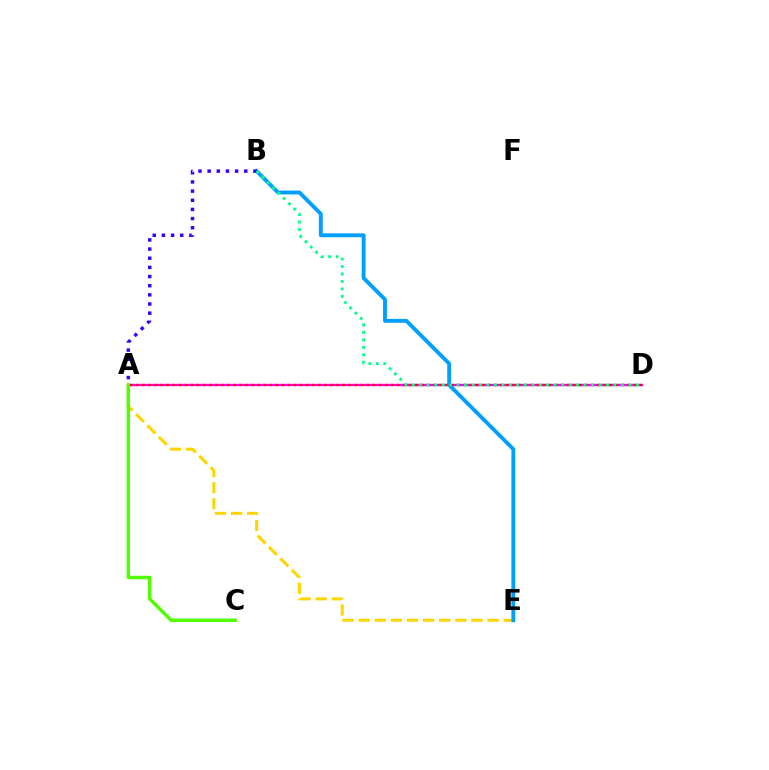{('A', 'D'): [{'color': '#ff00ed', 'line_style': 'solid', 'thickness': 1.69}, {'color': '#ff0000', 'line_style': 'dotted', 'thickness': 1.65}], ('A', 'E'): [{'color': '#ffd500', 'line_style': 'dashed', 'thickness': 2.19}], ('B', 'E'): [{'color': '#009eff', 'line_style': 'solid', 'thickness': 2.78}], ('A', 'C'): [{'color': '#4fff00', 'line_style': 'solid', 'thickness': 2.47}], ('A', 'B'): [{'color': '#3700ff', 'line_style': 'dotted', 'thickness': 2.49}], ('B', 'D'): [{'color': '#00ff86', 'line_style': 'dotted', 'thickness': 2.03}]}